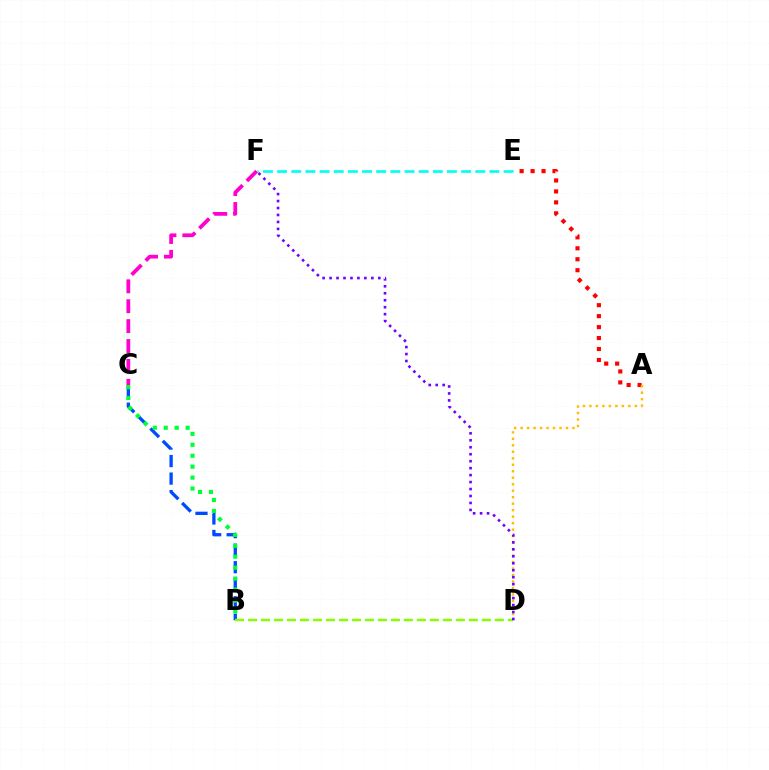{('A', 'E'): [{'color': '#ff0000', 'line_style': 'dotted', 'thickness': 2.98}], ('A', 'D'): [{'color': '#ffbd00', 'line_style': 'dotted', 'thickness': 1.76}], ('E', 'F'): [{'color': '#00fff6', 'line_style': 'dashed', 'thickness': 1.92}], ('B', 'C'): [{'color': '#004bff', 'line_style': 'dashed', 'thickness': 2.38}, {'color': '#00ff39', 'line_style': 'dotted', 'thickness': 2.97}], ('C', 'F'): [{'color': '#ff00cf', 'line_style': 'dashed', 'thickness': 2.7}], ('B', 'D'): [{'color': '#84ff00', 'line_style': 'dashed', 'thickness': 1.76}], ('D', 'F'): [{'color': '#7200ff', 'line_style': 'dotted', 'thickness': 1.89}]}